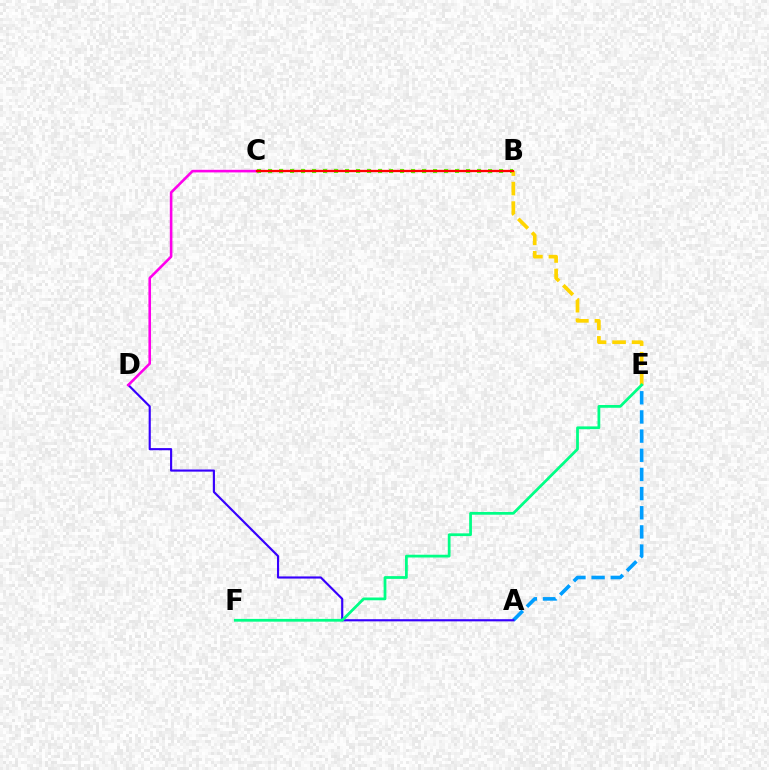{('B', 'C'): [{'color': '#4fff00', 'line_style': 'dotted', 'thickness': 2.99}, {'color': '#ff0000', 'line_style': 'solid', 'thickness': 1.65}], ('A', 'E'): [{'color': '#009eff', 'line_style': 'dashed', 'thickness': 2.6}], ('A', 'D'): [{'color': '#3700ff', 'line_style': 'solid', 'thickness': 1.55}], ('B', 'E'): [{'color': '#ffd500', 'line_style': 'dashed', 'thickness': 2.65}], ('E', 'F'): [{'color': '#00ff86', 'line_style': 'solid', 'thickness': 1.99}], ('C', 'D'): [{'color': '#ff00ed', 'line_style': 'solid', 'thickness': 1.87}]}